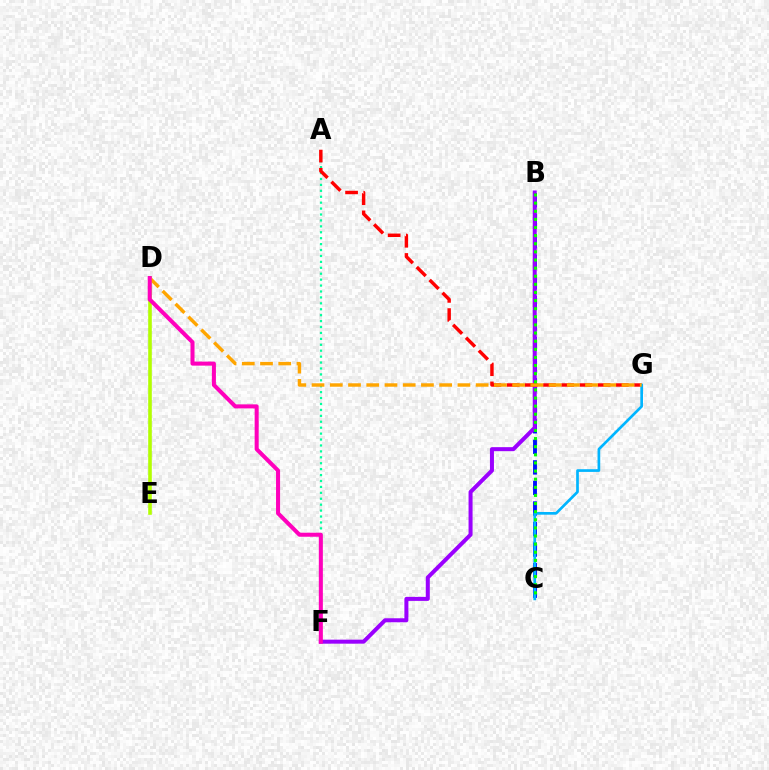{('A', 'F'): [{'color': '#00ff9d', 'line_style': 'dotted', 'thickness': 1.61}], ('B', 'C'): [{'color': '#0010ff', 'line_style': 'dashed', 'thickness': 2.79}, {'color': '#08ff00', 'line_style': 'dotted', 'thickness': 2.21}], ('D', 'E'): [{'color': '#b3ff00', 'line_style': 'solid', 'thickness': 2.59}], ('B', 'F'): [{'color': '#9b00ff', 'line_style': 'solid', 'thickness': 2.89}], ('A', 'G'): [{'color': '#ff0000', 'line_style': 'dashed', 'thickness': 2.47}], ('C', 'G'): [{'color': '#00b5ff', 'line_style': 'solid', 'thickness': 1.94}], ('D', 'G'): [{'color': '#ffa500', 'line_style': 'dashed', 'thickness': 2.48}], ('D', 'F'): [{'color': '#ff00bd', 'line_style': 'solid', 'thickness': 2.91}]}